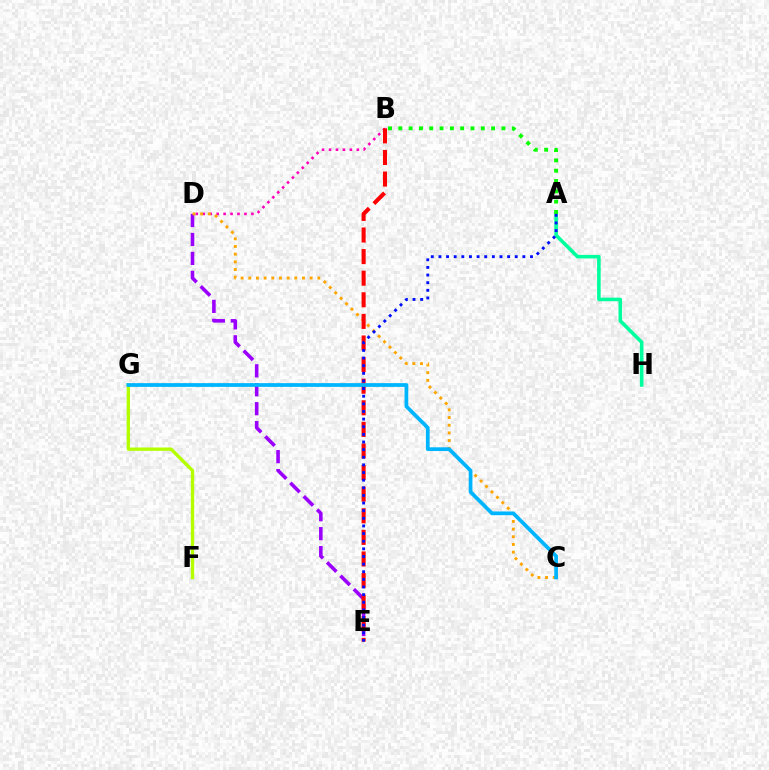{('D', 'E'): [{'color': '#9b00ff', 'line_style': 'dashed', 'thickness': 2.57}], ('F', 'G'): [{'color': '#b3ff00', 'line_style': 'solid', 'thickness': 2.41}], ('A', 'H'): [{'color': '#00ff9d', 'line_style': 'solid', 'thickness': 2.58}], ('B', 'D'): [{'color': '#ff00bd', 'line_style': 'dotted', 'thickness': 1.89}], ('C', 'D'): [{'color': '#ffa500', 'line_style': 'dotted', 'thickness': 2.09}], ('A', 'B'): [{'color': '#08ff00', 'line_style': 'dotted', 'thickness': 2.8}], ('B', 'E'): [{'color': '#ff0000', 'line_style': 'dashed', 'thickness': 2.93}], ('A', 'E'): [{'color': '#0010ff', 'line_style': 'dotted', 'thickness': 2.07}], ('C', 'G'): [{'color': '#00b5ff', 'line_style': 'solid', 'thickness': 2.69}]}